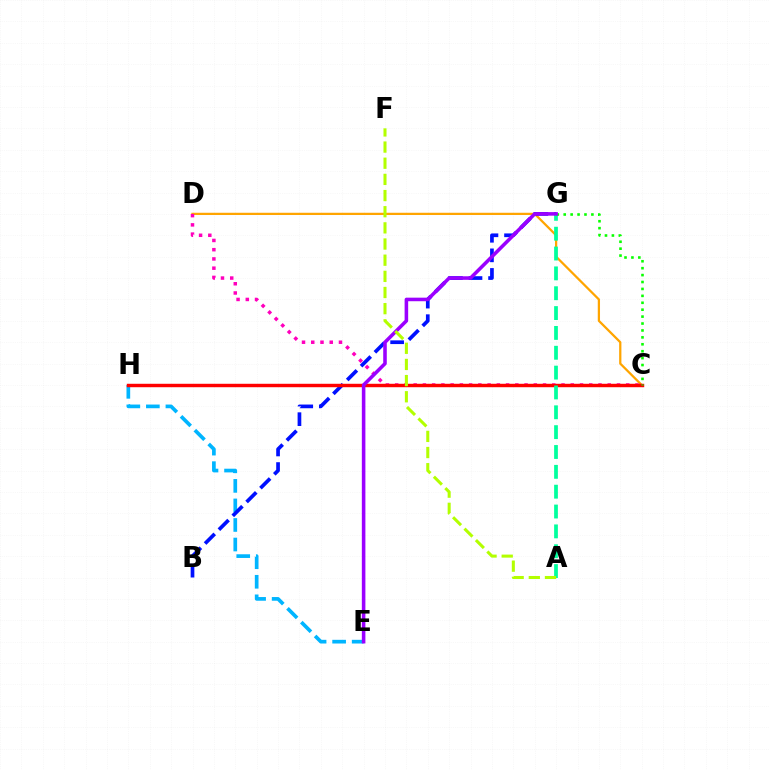{('C', 'D'): [{'color': '#ffa500', 'line_style': 'solid', 'thickness': 1.62}, {'color': '#ff00bd', 'line_style': 'dotted', 'thickness': 2.51}], ('E', 'H'): [{'color': '#00b5ff', 'line_style': 'dashed', 'thickness': 2.66}], ('B', 'G'): [{'color': '#0010ff', 'line_style': 'dashed', 'thickness': 2.66}], ('C', 'H'): [{'color': '#ff0000', 'line_style': 'solid', 'thickness': 2.47}], ('A', 'G'): [{'color': '#00ff9d', 'line_style': 'dashed', 'thickness': 2.7}], ('C', 'G'): [{'color': '#08ff00', 'line_style': 'dotted', 'thickness': 1.88}], ('E', 'G'): [{'color': '#9b00ff', 'line_style': 'solid', 'thickness': 2.56}], ('A', 'F'): [{'color': '#b3ff00', 'line_style': 'dashed', 'thickness': 2.2}]}